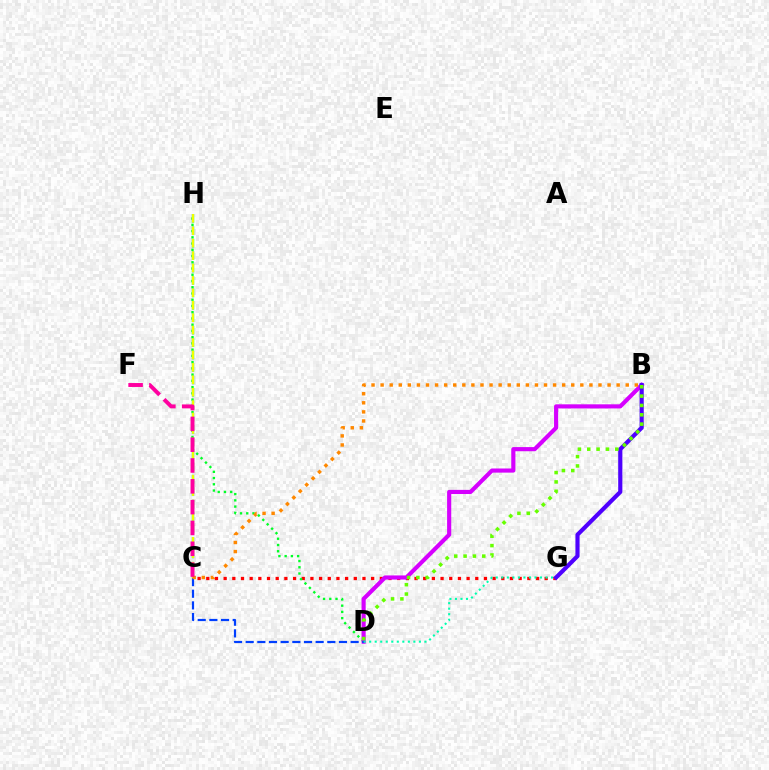{('C', 'G'): [{'color': '#ff0000', 'line_style': 'dotted', 'thickness': 2.36}], ('C', 'H'): [{'color': '#00c7ff', 'line_style': 'dashed', 'thickness': 1.69}, {'color': '#eeff00', 'line_style': 'dashed', 'thickness': 1.69}], ('D', 'H'): [{'color': '#00ff27', 'line_style': 'dotted', 'thickness': 1.7}], ('B', 'D'): [{'color': '#d600ff', 'line_style': 'solid', 'thickness': 2.98}, {'color': '#66ff00', 'line_style': 'dotted', 'thickness': 2.54}], ('C', 'D'): [{'color': '#003fff', 'line_style': 'dashed', 'thickness': 1.58}], ('B', 'C'): [{'color': '#ff8800', 'line_style': 'dotted', 'thickness': 2.47}], ('B', 'G'): [{'color': '#4f00ff', 'line_style': 'solid', 'thickness': 3.0}], ('D', 'G'): [{'color': '#00ffaf', 'line_style': 'dotted', 'thickness': 1.5}], ('C', 'F'): [{'color': '#ff00a0', 'line_style': 'dashed', 'thickness': 2.83}]}